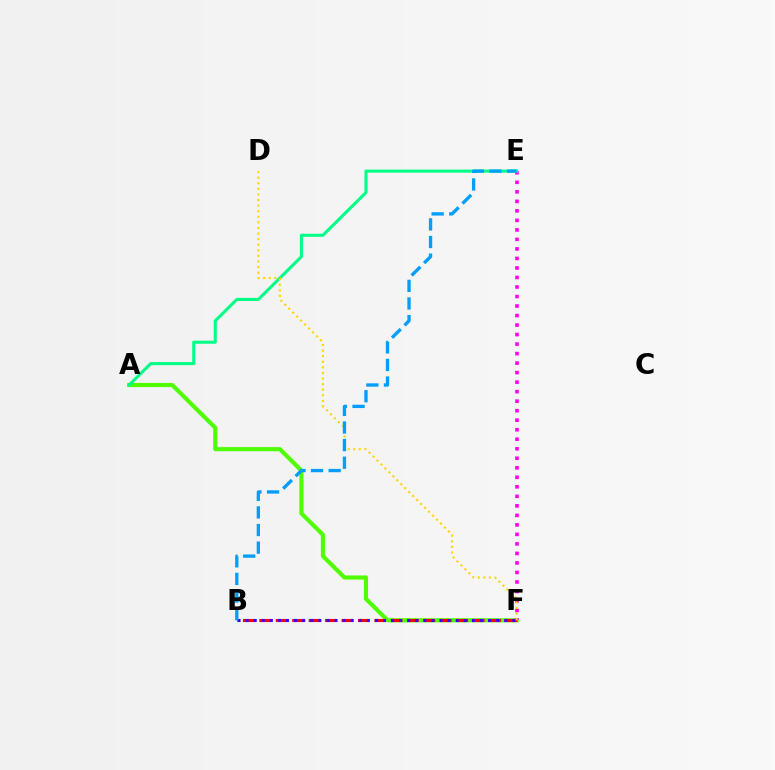{('A', 'F'): [{'color': '#4fff00', 'line_style': 'solid', 'thickness': 2.96}], ('B', 'F'): [{'color': '#ff0000', 'line_style': 'dashed', 'thickness': 2.23}, {'color': '#3700ff', 'line_style': 'dotted', 'thickness': 2.2}], ('E', 'F'): [{'color': '#ff00ed', 'line_style': 'dotted', 'thickness': 2.59}], ('A', 'E'): [{'color': '#00ff86', 'line_style': 'solid', 'thickness': 2.2}], ('D', 'F'): [{'color': '#ffd500', 'line_style': 'dotted', 'thickness': 1.52}], ('B', 'E'): [{'color': '#009eff', 'line_style': 'dashed', 'thickness': 2.39}]}